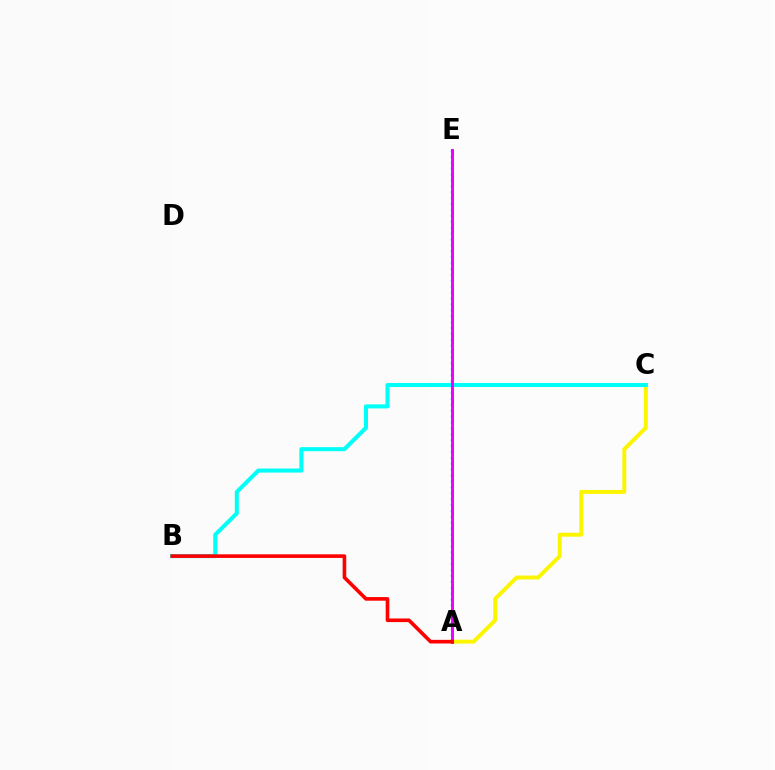{('A', 'C'): [{'color': '#fcf500', 'line_style': 'solid', 'thickness': 2.84}], ('A', 'E'): [{'color': '#0010ff', 'line_style': 'dotted', 'thickness': 1.6}, {'color': '#08ff00', 'line_style': 'dashed', 'thickness': 2.13}, {'color': '#ee00ff', 'line_style': 'solid', 'thickness': 2.1}], ('B', 'C'): [{'color': '#00fff6', 'line_style': 'solid', 'thickness': 2.92}], ('A', 'B'): [{'color': '#ff0000', 'line_style': 'solid', 'thickness': 2.61}]}